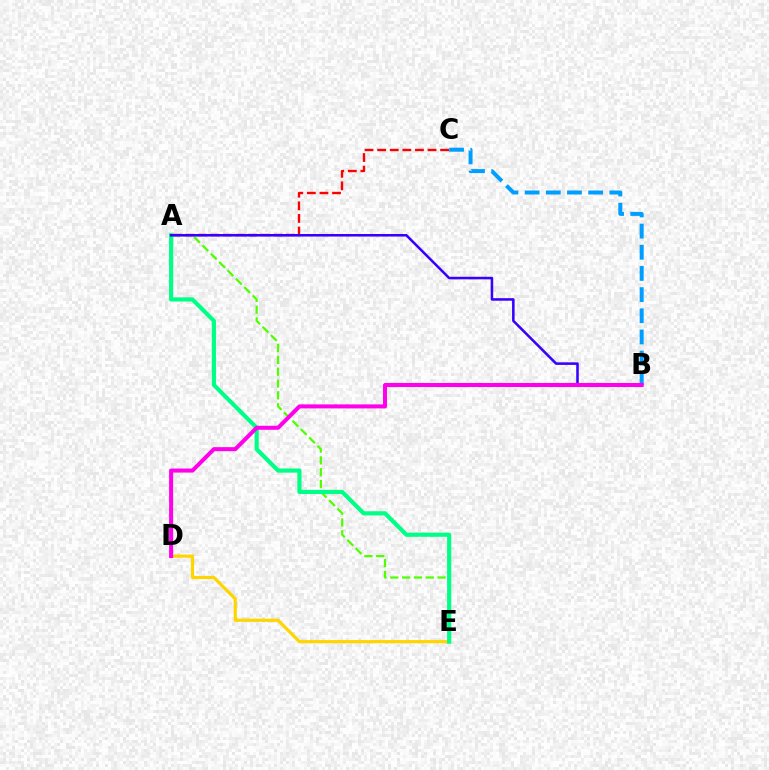{('A', 'C'): [{'color': '#ff0000', 'line_style': 'dashed', 'thickness': 1.71}], ('B', 'C'): [{'color': '#009eff', 'line_style': 'dashed', 'thickness': 2.88}], ('A', 'E'): [{'color': '#4fff00', 'line_style': 'dashed', 'thickness': 1.61}, {'color': '#00ff86', 'line_style': 'solid', 'thickness': 2.99}], ('D', 'E'): [{'color': '#ffd500', 'line_style': 'solid', 'thickness': 2.29}], ('A', 'B'): [{'color': '#3700ff', 'line_style': 'solid', 'thickness': 1.84}], ('B', 'D'): [{'color': '#ff00ed', 'line_style': 'solid', 'thickness': 2.9}]}